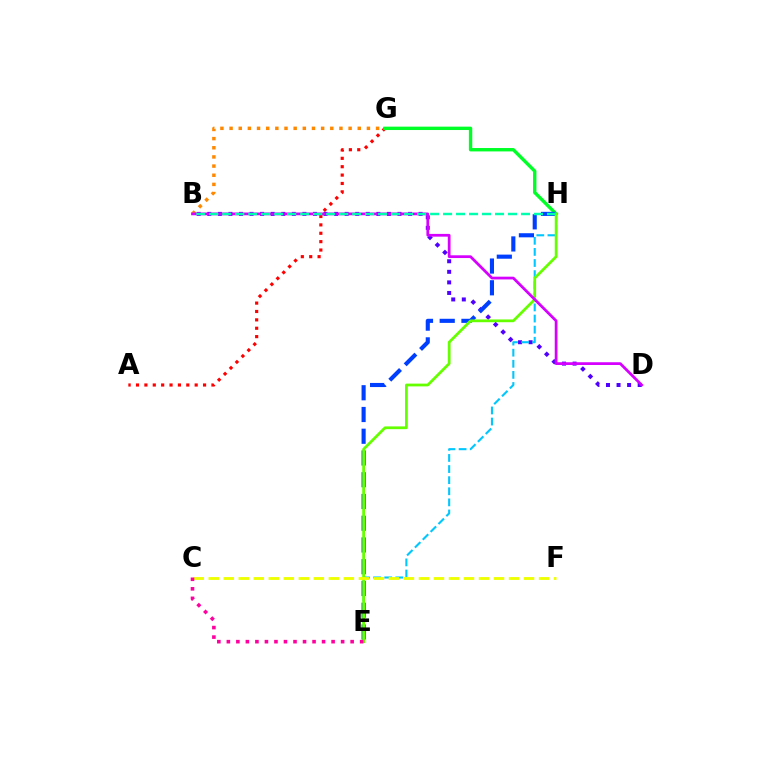{('A', 'G'): [{'color': '#ff0000', 'line_style': 'dotted', 'thickness': 2.28}], ('B', 'D'): [{'color': '#4f00ff', 'line_style': 'dotted', 'thickness': 2.87}, {'color': '#d600ff', 'line_style': 'solid', 'thickness': 1.98}], ('E', 'H'): [{'color': '#00c7ff', 'line_style': 'dashed', 'thickness': 1.51}, {'color': '#003fff', 'line_style': 'dashed', 'thickness': 2.95}, {'color': '#66ff00', 'line_style': 'solid', 'thickness': 1.99}], ('G', 'H'): [{'color': '#00ff27', 'line_style': 'solid', 'thickness': 2.43}], ('B', 'G'): [{'color': '#ff8800', 'line_style': 'dotted', 'thickness': 2.49}], ('B', 'H'): [{'color': '#00ffaf', 'line_style': 'dashed', 'thickness': 1.76}], ('C', 'F'): [{'color': '#eeff00', 'line_style': 'dashed', 'thickness': 2.04}], ('C', 'E'): [{'color': '#ff00a0', 'line_style': 'dotted', 'thickness': 2.59}]}